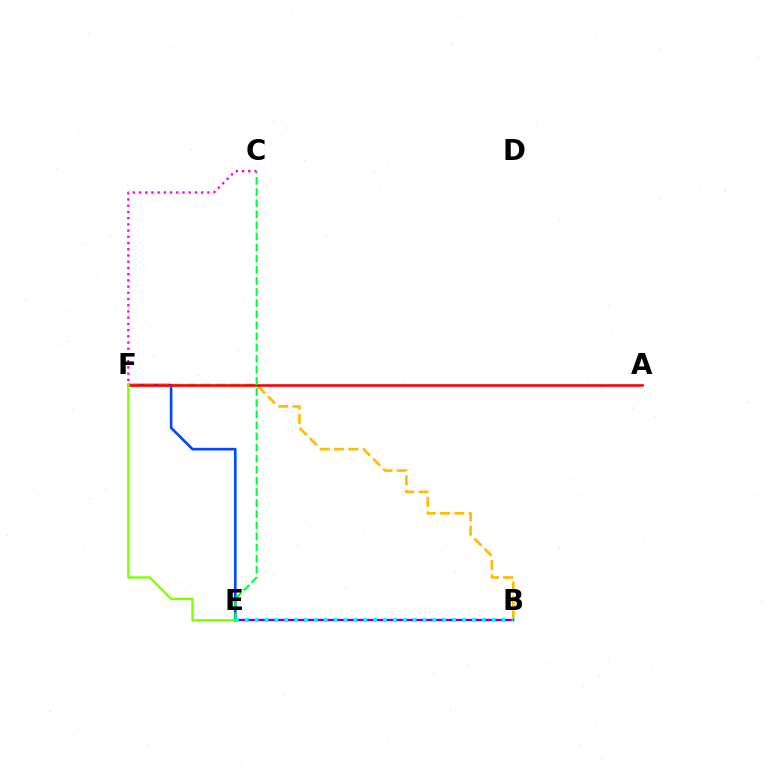{('E', 'F'): [{'color': '#004bff', 'line_style': 'solid', 'thickness': 1.92}, {'color': '#84ff00', 'line_style': 'solid', 'thickness': 1.72}], ('B', 'F'): [{'color': '#ffbd00', 'line_style': 'dashed', 'thickness': 1.95}], ('A', 'F'): [{'color': '#ff0000', 'line_style': 'solid', 'thickness': 1.87}], ('B', 'E'): [{'color': '#7200ff', 'line_style': 'solid', 'thickness': 1.68}, {'color': '#00fff6', 'line_style': 'dotted', 'thickness': 2.68}], ('C', 'F'): [{'color': '#ff00cf', 'line_style': 'dotted', 'thickness': 1.69}], ('C', 'E'): [{'color': '#00ff39', 'line_style': 'dashed', 'thickness': 1.51}]}